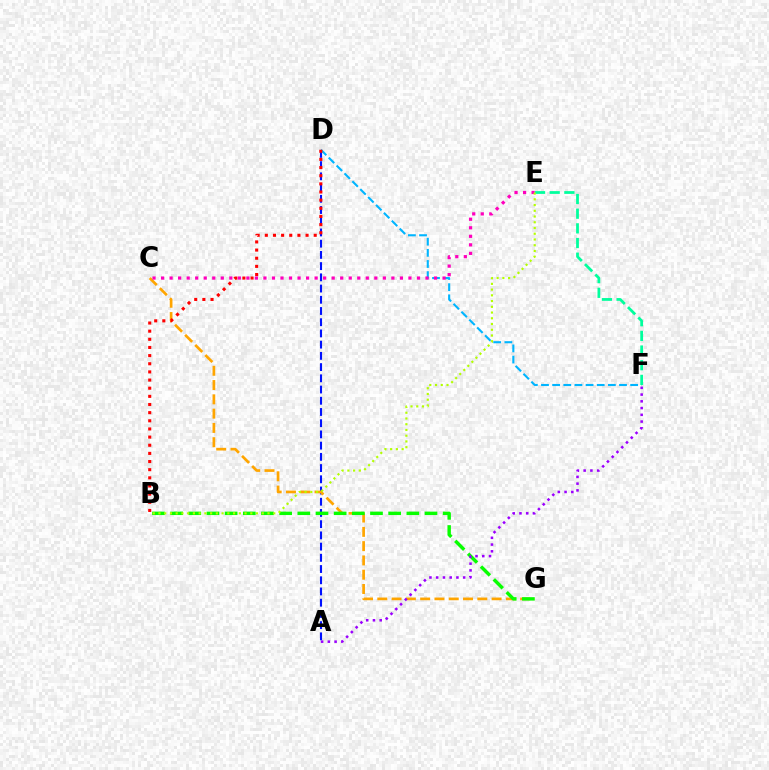{('A', 'D'): [{'color': '#0010ff', 'line_style': 'dashed', 'thickness': 1.52}], ('D', 'F'): [{'color': '#00b5ff', 'line_style': 'dashed', 'thickness': 1.51}], ('C', 'G'): [{'color': '#ffa500', 'line_style': 'dashed', 'thickness': 1.94}], ('B', 'G'): [{'color': '#08ff00', 'line_style': 'dashed', 'thickness': 2.47}], ('E', 'F'): [{'color': '#00ff9d', 'line_style': 'dashed', 'thickness': 1.99}], ('C', 'E'): [{'color': '#ff00bd', 'line_style': 'dotted', 'thickness': 2.32}], ('A', 'F'): [{'color': '#9b00ff', 'line_style': 'dotted', 'thickness': 1.83}], ('B', 'E'): [{'color': '#b3ff00', 'line_style': 'dotted', 'thickness': 1.56}], ('B', 'D'): [{'color': '#ff0000', 'line_style': 'dotted', 'thickness': 2.21}]}